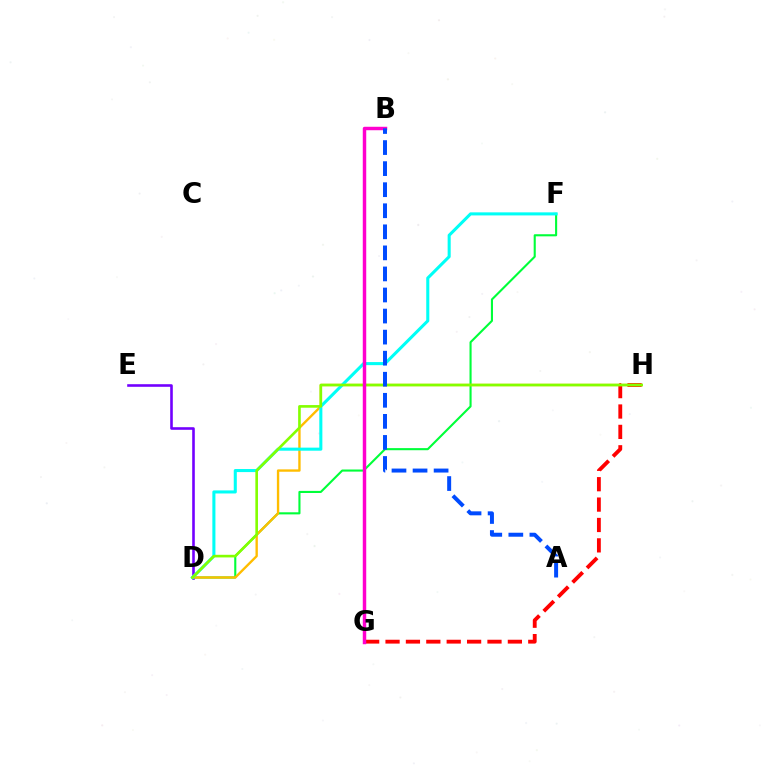{('G', 'H'): [{'color': '#ff0000', 'line_style': 'dashed', 'thickness': 2.77}], ('D', 'F'): [{'color': '#00ff39', 'line_style': 'solid', 'thickness': 1.51}, {'color': '#00fff6', 'line_style': 'solid', 'thickness': 2.21}], ('D', 'E'): [{'color': '#7200ff', 'line_style': 'solid', 'thickness': 1.87}], ('D', 'H'): [{'color': '#ffbd00', 'line_style': 'solid', 'thickness': 1.7}, {'color': '#84ff00', 'line_style': 'solid', 'thickness': 1.89}], ('B', 'G'): [{'color': '#ff00cf', 'line_style': 'solid', 'thickness': 2.48}], ('A', 'B'): [{'color': '#004bff', 'line_style': 'dashed', 'thickness': 2.86}]}